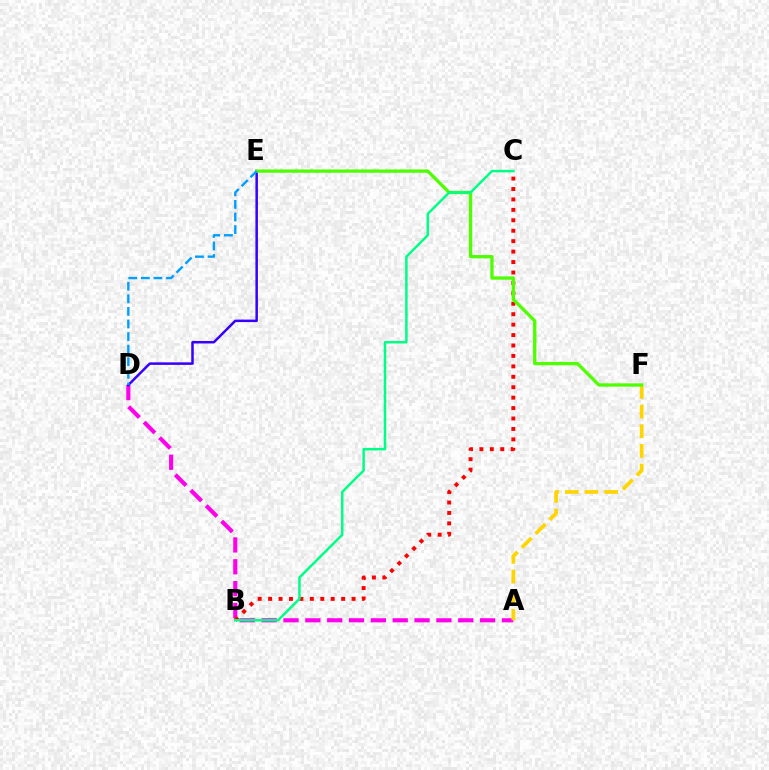{('A', 'D'): [{'color': '#ff00ed', 'line_style': 'dashed', 'thickness': 2.97}], ('A', 'F'): [{'color': '#ffd500', 'line_style': 'dashed', 'thickness': 2.67}], ('D', 'E'): [{'color': '#3700ff', 'line_style': 'solid', 'thickness': 1.81}, {'color': '#009eff', 'line_style': 'dashed', 'thickness': 1.71}], ('B', 'C'): [{'color': '#ff0000', 'line_style': 'dotted', 'thickness': 2.83}, {'color': '#00ff86', 'line_style': 'solid', 'thickness': 1.8}], ('E', 'F'): [{'color': '#4fff00', 'line_style': 'solid', 'thickness': 2.37}]}